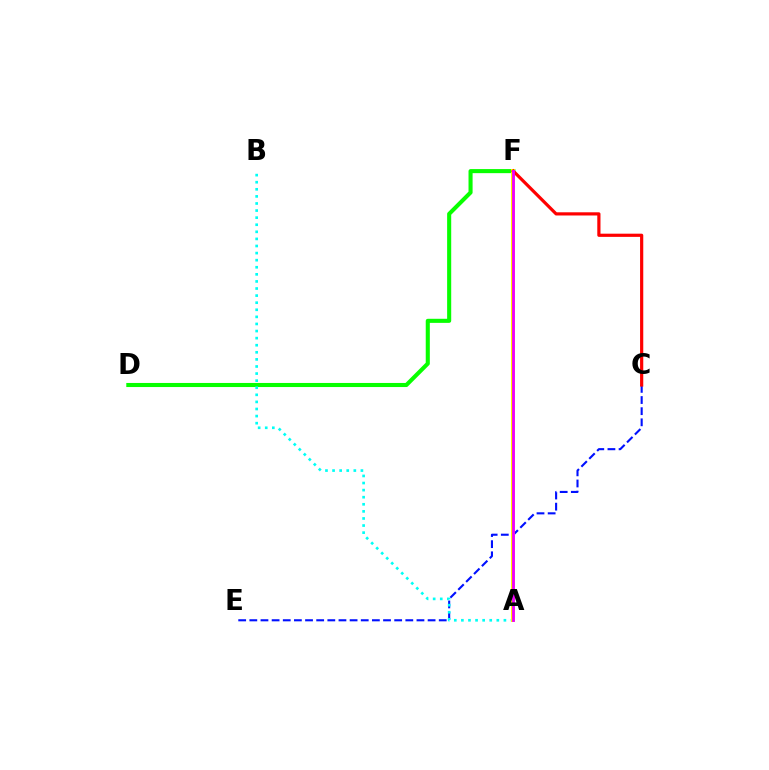{('D', 'F'): [{'color': '#08ff00', 'line_style': 'solid', 'thickness': 2.94}], ('C', 'E'): [{'color': '#0010ff', 'line_style': 'dashed', 'thickness': 1.51}], ('A', 'B'): [{'color': '#00fff6', 'line_style': 'dotted', 'thickness': 1.93}], ('A', 'F'): [{'color': '#fcf500', 'line_style': 'solid', 'thickness': 2.88}, {'color': '#ee00ff', 'line_style': 'solid', 'thickness': 2.03}], ('C', 'F'): [{'color': '#ff0000', 'line_style': 'solid', 'thickness': 2.3}]}